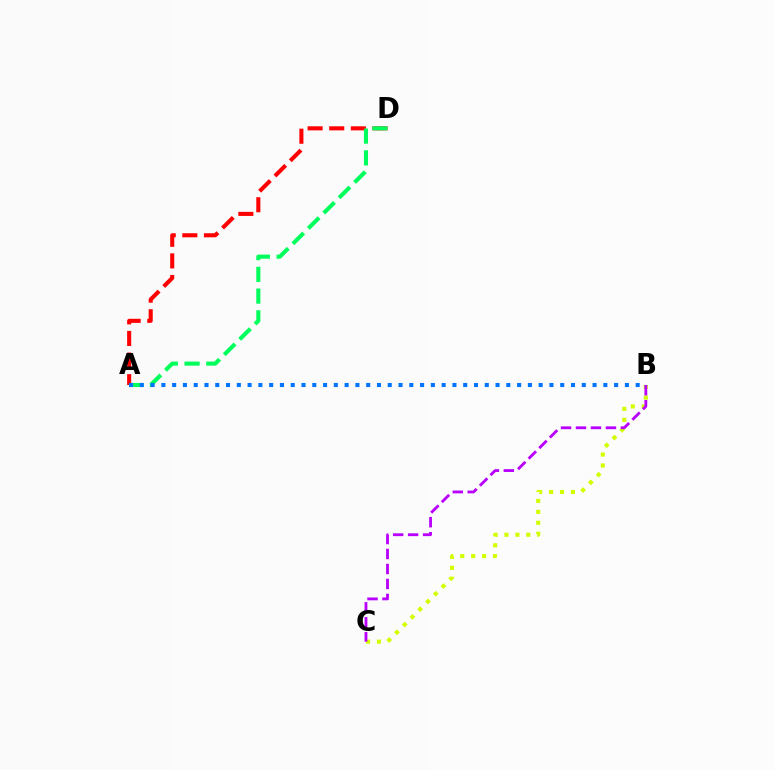{('A', 'D'): [{'color': '#ff0000', 'line_style': 'dashed', 'thickness': 2.94}, {'color': '#00ff5c', 'line_style': 'dashed', 'thickness': 2.95}], ('B', 'C'): [{'color': '#d1ff00', 'line_style': 'dotted', 'thickness': 2.97}, {'color': '#b900ff', 'line_style': 'dashed', 'thickness': 2.03}], ('A', 'B'): [{'color': '#0074ff', 'line_style': 'dotted', 'thickness': 2.93}]}